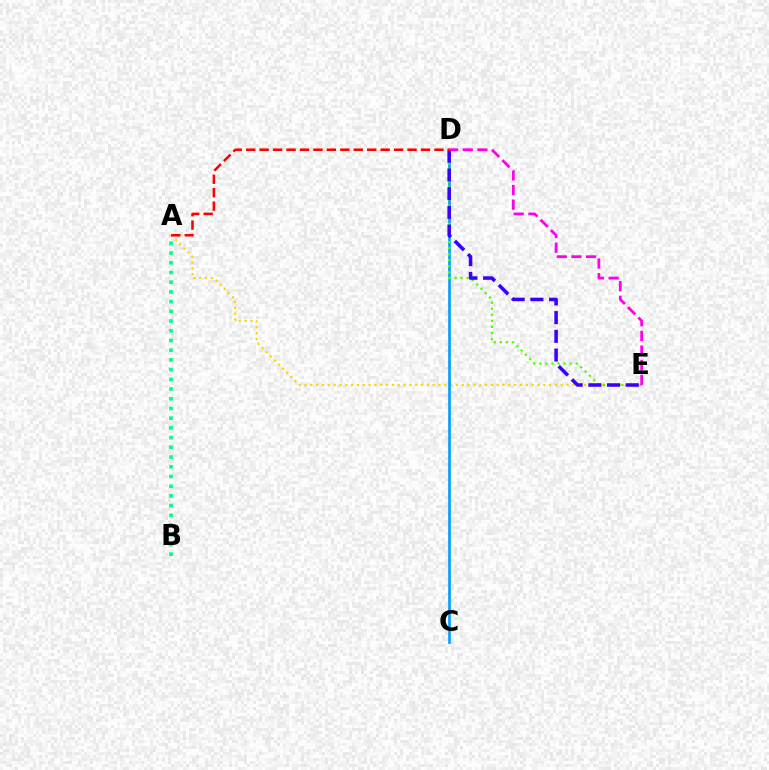{('A', 'B'): [{'color': '#00ff86', 'line_style': 'dotted', 'thickness': 2.64}], ('A', 'E'): [{'color': '#ffd500', 'line_style': 'dotted', 'thickness': 1.58}], ('C', 'D'): [{'color': '#009eff', 'line_style': 'solid', 'thickness': 1.9}], ('D', 'E'): [{'color': '#4fff00', 'line_style': 'dotted', 'thickness': 1.65}, {'color': '#3700ff', 'line_style': 'dashed', 'thickness': 2.54}, {'color': '#ff00ed', 'line_style': 'dashed', 'thickness': 1.99}], ('A', 'D'): [{'color': '#ff0000', 'line_style': 'dashed', 'thickness': 1.83}]}